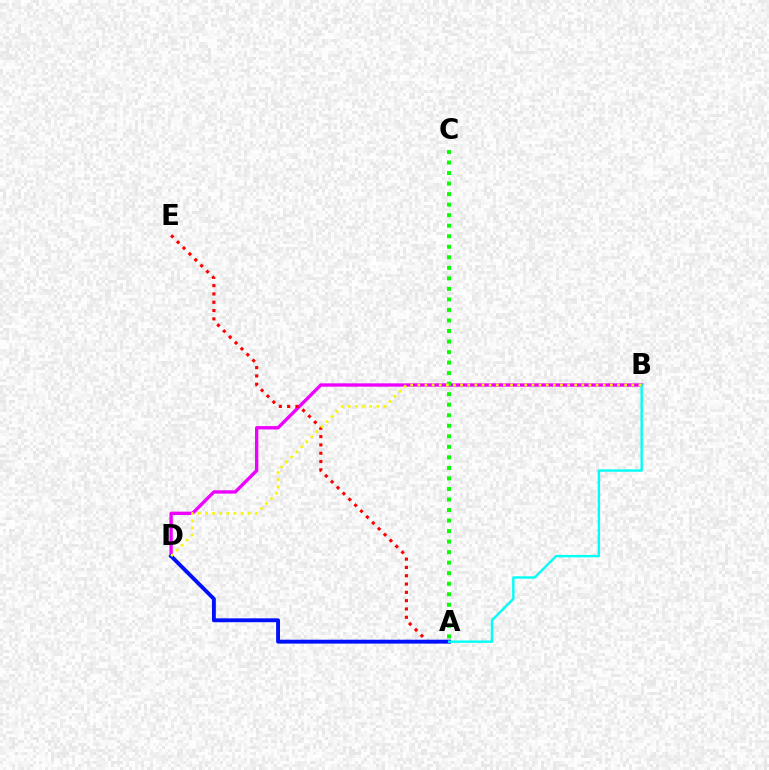{('B', 'D'): [{'color': '#ee00ff', 'line_style': 'solid', 'thickness': 2.4}, {'color': '#fcf500', 'line_style': 'dotted', 'thickness': 1.94}], ('A', 'E'): [{'color': '#ff0000', 'line_style': 'dotted', 'thickness': 2.26}], ('A', 'C'): [{'color': '#08ff00', 'line_style': 'dotted', 'thickness': 2.86}], ('A', 'D'): [{'color': '#0010ff', 'line_style': 'solid', 'thickness': 2.79}], ('A', 'B'): [{'color': '#00fff6', 'line_style': 'solid', 'thickness': 1.72}]}